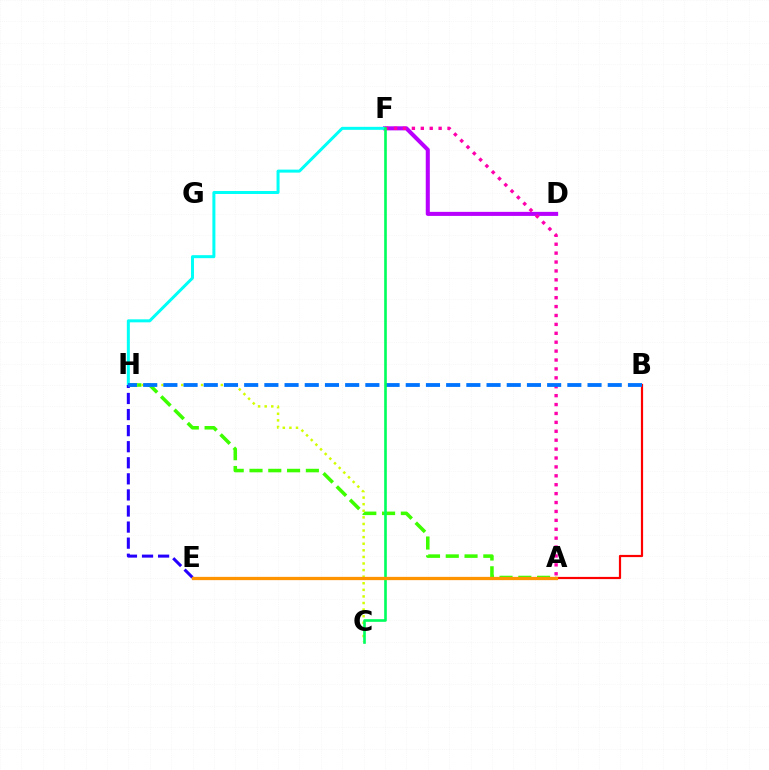{('A', 'H'): [{'color': '#3dff00', 'line_style': 'dashed', 'thickness': 2.55}], ('A', 'B'): [{'color': '#ff0000', 'line_style': 'solid', 'thickness': 1.59}], ('D', 'F'): [{'color': '#b900ff', 'line_style': 'solid', 'thickness': 2.92}], ('F', 'H'): [{'color': '#00fff6', 'line_style': 'solid', 'thickness': 2.16}], ('A', 'F'): [{'color': '#ff00ac', 'line_style': 'dotted', 'thickness': 2.42}], ('C', 'H'): [{'color': '#d1ff00', 'line_style': 'dotted', 'thickness': 1.79}], ('E', 'H'): [{'color': '#2500ff', 'line_style': 'dashed', 'thickness': 2.18}], ('B', 'H'): [{'color': '#0074ff', 'line_style': 'dashed', 'thickness': 2.74}], ('C', 'F'): [{'color': '#00ff5c', 'line_style': 'solid', 'thickness': 1.89}], ('A', 'E'): [{'color': '#ff9400', 'line_style': 'solid', 'thickness': 2.35}]}